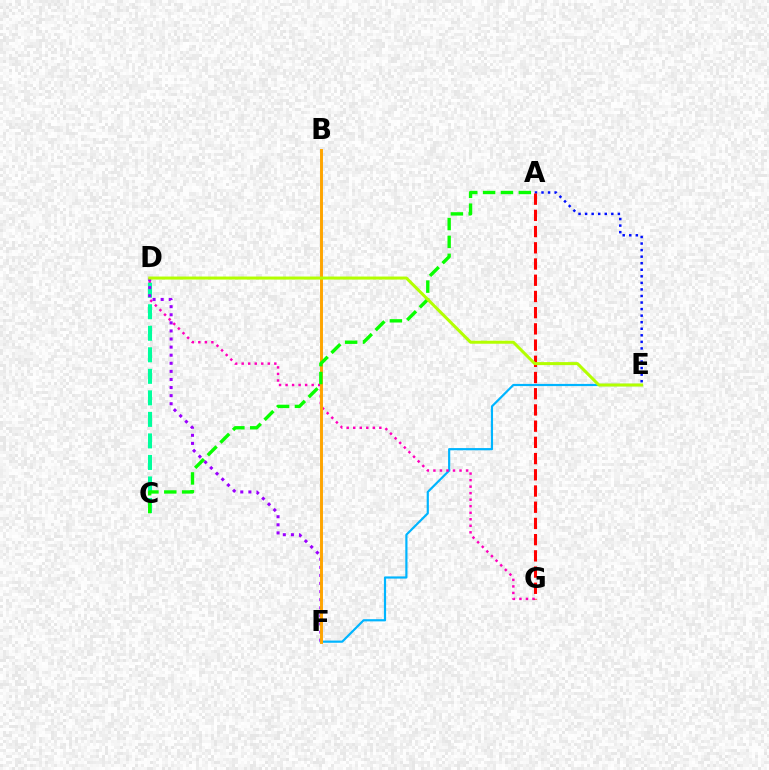{('E', 'F'): [{'color': '#00b5ff', 'line_style': 'solid', 'thickness': 1.58}], ('D', 'G'): [{'color': '#ff00bd', 'line_style': 'dotted', 'thickness': 1.77}], ('A', 'E'): [{'color': '#0010ff', 'line_style': 'dotted', 'thickness': 1.78}], ('C', 'D'): [{'color': '#00ff9d', 'line_style': 'dashed', 'thickness': 2.92}], ('D', 'F'): [{'color': '#9b00ff', 'line_style': 'dotted', 'thickness': 2.2}], ('B', 'F'): [{'color': '#ffa500', 'line_style': 'solid', 'thickness': 2.12}], ('A', 'G'): [{'color': '#ff0000', 'line_style': 'dashed', 'thickness': 2.2}], ('A', 'C'): [{'color': '#08ff00', 'line_style': 'dashed', 'thickness': 2.43}], ('D', 'E'): [{'color': '#b3ff00', 'line_style': 'solid', 'thickness': 2.18}]}